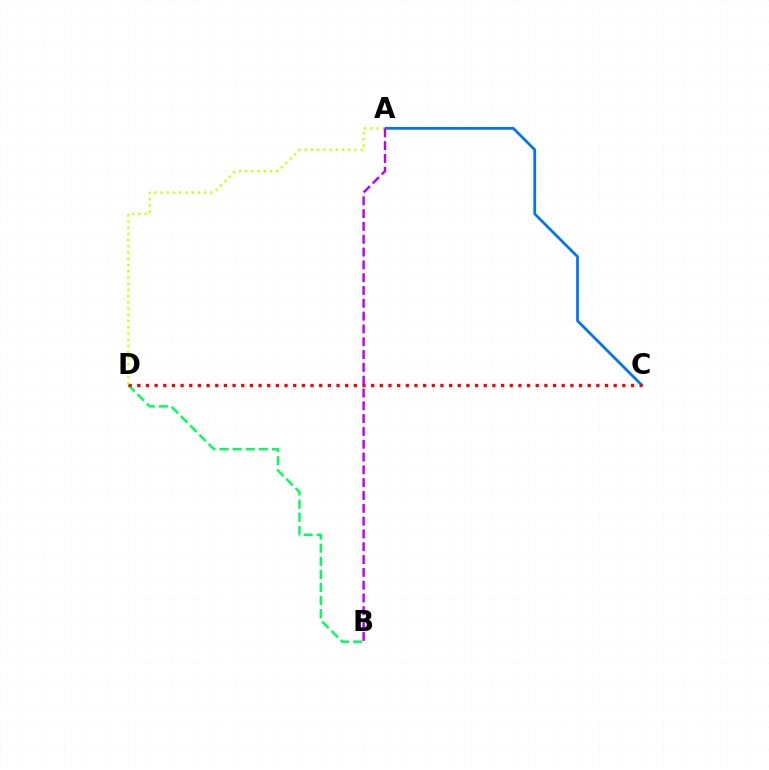{('B', 'D'): [{'color': '#00ff5c', 'line_style': 'dashed', 'thickness': 1.78}], ('A', 'C'): [{'color': '#0074ff', 'line_style': 'solid', 'thickness': 1.98}], ('C', 'D'): [{'color': '#ff0000', 'line_style': 'dotted', 'thickness': 2.35}], ('A', 'D'): [{'color': '#d1ff00', 'line_style': 'dotted', 'thickness': 1.69}], ('A', 'B'): [{'color': '#b900ff', 'line_style': 'dashed', 'thickness': 1.74}]}